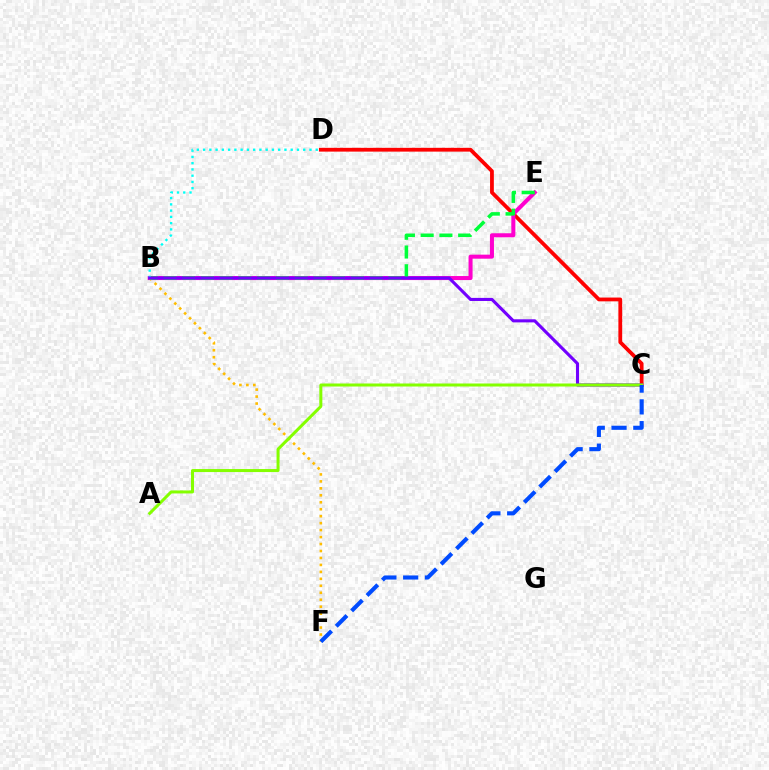{('C', 'D'): [{'color': '#ff0000', 'line_style': 'solid', 'thickness': 2.72}], ('B', 'E'): [{'color': '#ff00cf', 'line_style': 'solid', 'thickness': 2.9}, {'color': '#00ff39', 'line_style': 'dashed', 'thickness': 2.55}], ('B', 'F'): [{'color': '#ffbd00', 'line_style': 'dotted', 'thickness': 1.89}], ('B', 'D'): [{'color': '#00fff6', 'line_style': 'dotted', 'thickness': 1.7}], ('B', 'C'): [{'color': '#7200ff', 'line_style': 'solid', 'thickness': 2.23}], ('A', 'C'): [{'color': '#84ff00', 'line_style': 'solid', 'thickness': 2.17}], ('C', 'F'): [{'color': '#004bff', 'line_style': 'dashed', 'thickness': 2.96}]}